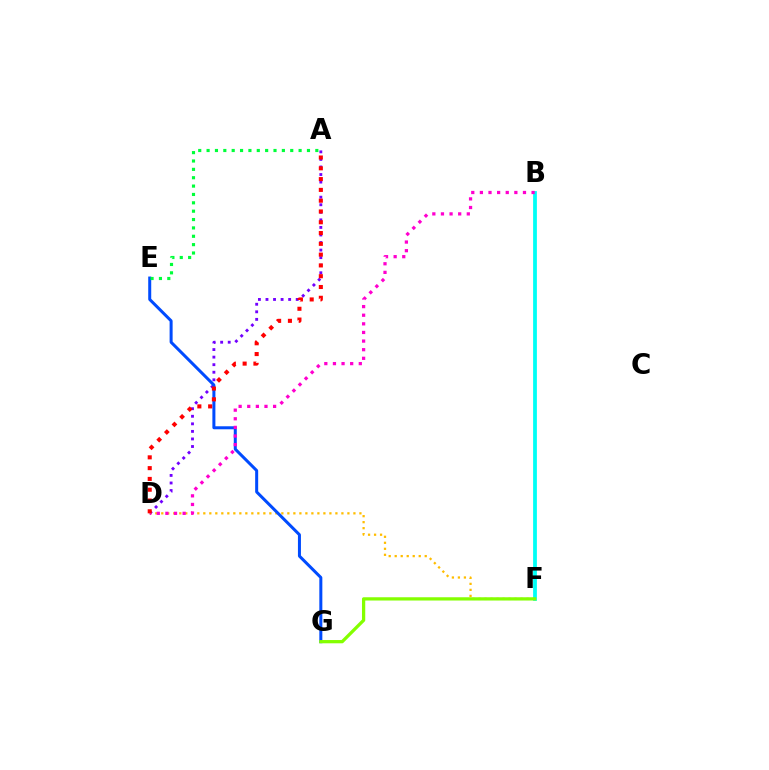{('D', 'F'): [{'color': '#ffbd00', 'line_style': 'dotted', 'thickness': 1.63}], ('A', 'D'): [{'color': '#7200ff', 'line_style': 'dotted', 'thickness': 2.05}, {'color': '#ff0000', 'line_style': 'dotted', 'thickness': 2.93}], ('B', 'F'): [{'color': '#00fff6', 'line_style': 'solid', 'thickness': 2.72}], ('E', 'G'): [{'color': '#004bff', 'line_style': 'solid', 'thickness': 2.17}], ('F', 'G'): [{'color': '#84ff00', 'line_style': 'solid', 'thickness': 2.35}], ('B', 'D'): [{'color': '#ff00cf', 'line_style': 'dotted', 'thickness': 2.34}], ('A', 'E'): [{'color': '#00ff39', 'line_style': 'dotted', 'thickness': 2.27}]}